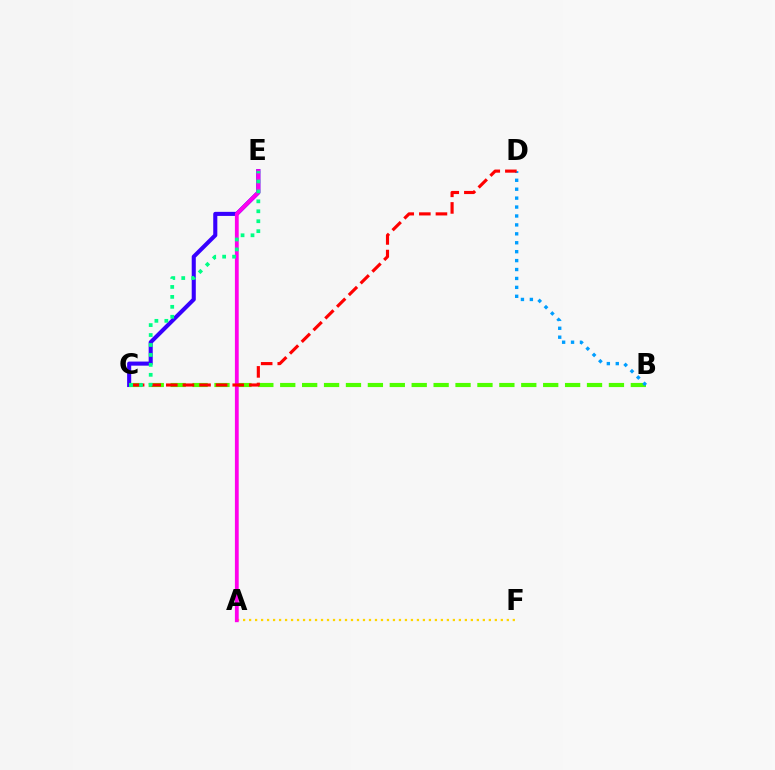{('C', 'E'): [{'color': '#3700ff', 'line_style': 'solid', 'thickness': 2.94}, {'color': '#00ff86', 'line_style': 'dotted', 'thickness': 2.7}], ('B', 'C'): [{'color': '#4fff00', 'line_style': 'dashed', 'thickness': 2.98}], ('A', 'F'): [{'color': '#ffd500', 'line_style': 'dotted', 'thickness': 1.63}], ('B', 'D'): [{'color': '#009eff', 'line_style': 'dotted', 'thickness': 2.42}], ('A', 'E'): [{'color': '#ff00ed', 'line_style': 'solid', 'thickness': 2.74}], ('C', 'D'): [{'color': '#ff0000', 'line_style': 'dashed', 'thickness': 2.26}]}